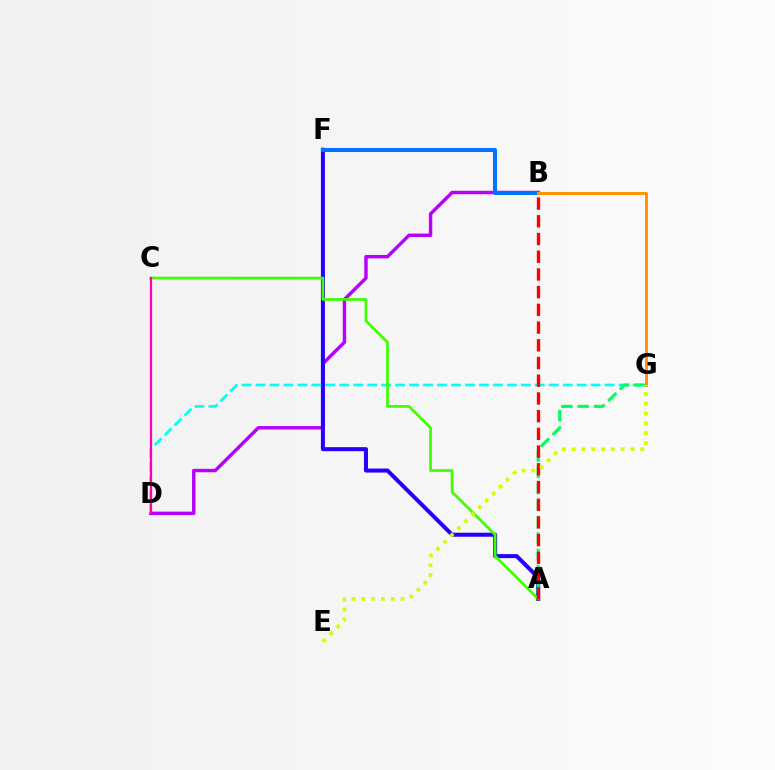{('B', 'D'): [{'color': '#b900ff', 'line_style': 'solid', 'thickness': 2.48}], ('A', 'F'): [{'color': '#2500ff', 'line_style': 'solid', 'thickness': 2.89}], ('D', 'G'): [{'color': '#00fff6', 'line_style': 'dashed', 'thickness': 1.9}], ('A', 'G'): [{'color': '#00ff5c', 'line_style': 'dashed', 'thickness': 2.23}], ('B', 'F'): [{'color': '#0074ff', 'line_style': 'solid', 'thickness': 2.92}], ('B', 'G'): [{'color': '#ff9400', 'line_style': 'solid', 'thickness': 2.15}], ('A', 'C'): [{'color': '#3dff00', 'line_style': 'solid', 'thickness': 1.94}], ('A', 'B'): [{'color': '#ff0000', 'line_style': 'dashed', 'thickness': 2.41}], ('E', 'G'): [{'color': '#d1ff00', 'line_style': 'dotted', 'thickness': 2.67}], ('C', 'D'): [{'color': '#ff00ac', 'line_style': 'solid', 'thickness': 1.62}]}